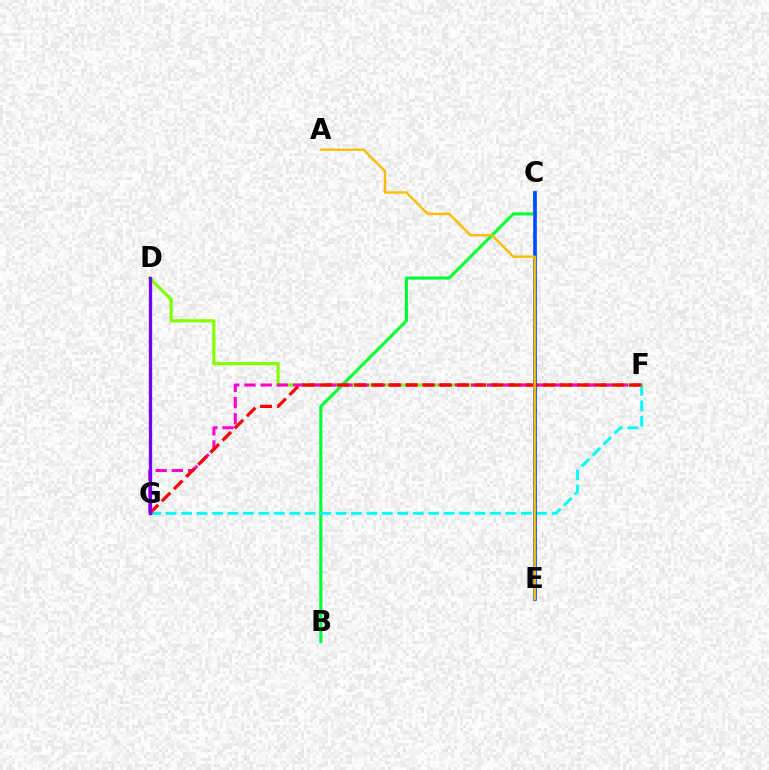{('B', 'C'): [{'color': '#00ff39', 'line_style': 'solid', 'thickness': 2.24}], ('F', 'G'): [{'color': '#00fff6', 'line_style': 'dashed', 'thickness': 2.1}, {'color': '#ff00cf', 'line_style': 'dashed', 'thickness': 2.2}, {'color': '#ff0000', 'line_style': 'dashed', 'thickness': 2.33}], ('D', 'F'): [{'color': '#84ff00', 'line_style': 'solid', 'thickness': 2.3}], ('C', 'E'): [{'color': '#004bff', 'line_style': 'solid', 'thickness': 2.63}], ('D', 'G'): [{'color': '#7200ff', 'line_style': 'solid', 'thickness': 2.37}], ('A', 'E'): [{'color': '#ffbd00', 'line_style': 'solid', 'thickness': 1.74}]}